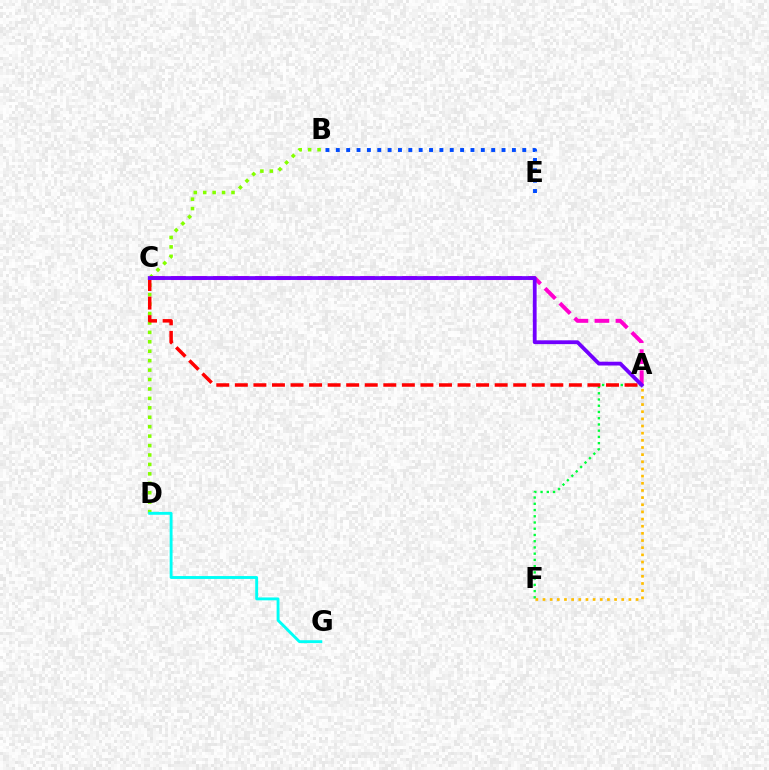{('B', 'D'): [{'color': '#84ff00', 'line_style': 'dotted', 'thickness': 2.56}], ('A', 'F'): [{'color': '#00ff39', 'line_style': 'dotted', 'thickness': 1.69}, {'color': '#ffbd00', 'line_style': 'dotted', 'thickness': 1.94}], ('D', 'G'): [{'color': '#00fff6', 'line_style': 'solid', 'thickness': 2.07}], ('A', 'C'): [{'color': '#ff00cf', 'line_style': 'dashed', 'thickness': 2.85}, {'color': '#ff0000', 'line_style': 'dashed', 'thickness': 2.52}, {'color': '#7200ff', 'line_style': 'solid', 'thickness': 2.74}], ('B', 'E'): [{'color': '#004bff', 'line_style': 'dotted', 'thickness': 2.81}]}